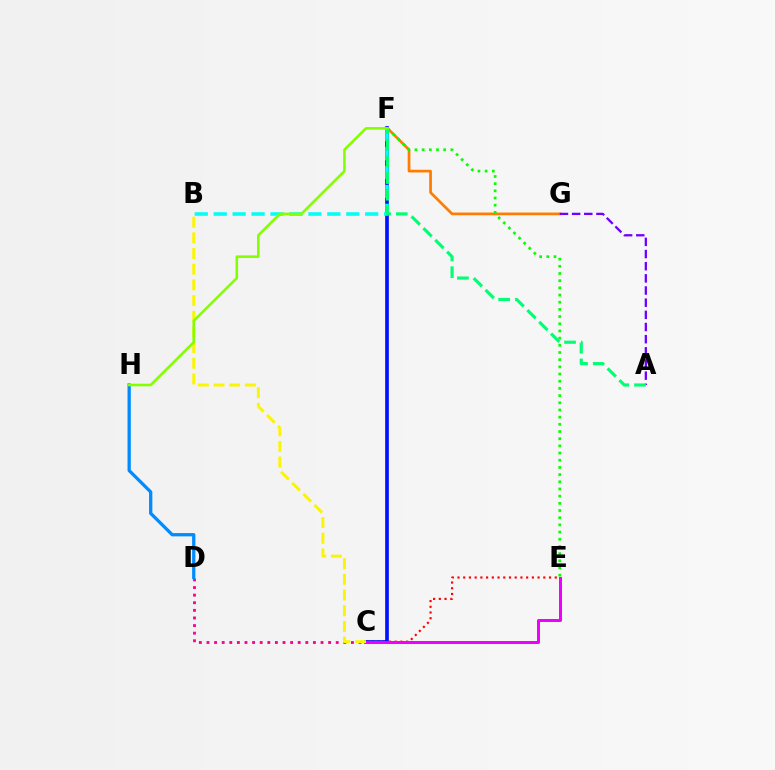{('F', 'G'): [{'color': '#ff7c00', 'line_style': 'solid', 'thickness': 1.95}], ('C', 'E'): [{'color': '#ff0000', 'line_style': 'dotted', 'thickness': 1.55}, {'color': '#ee00ff', 'line_style': 'solid', 'thickness': 2.15}], ('C', 'D'): [{'color': '#ff0094', 'line_style': 'dotted', 'thickness': 2.07}], ('C', 'F'): [{'color': '#0010ff', 'line_style': 'solid', 'thickness': 2.63}], ('D', 'H'): [{'color': '#008cff', 'line_style': 'solid', 'thickness': 2.36}], ('B', 'F'): [{'color': '#00fff6', 'line_style': 'dashed', 'thickness': 2.57}], ('E', 'F'): [{'color': '#08ff00', 'line_style': 'dotted', 'thickness': 1.95}], ('B', 'C'): [{'color': '#fcf500', 'line_style': 'dashed', 'thickness': 2.13}], ('A', 'G'): [{'color': '#7200ff', 'line_style': 'dashed', 'thickness': 1.65}], ('A', 'F'): [{'color': '#00ff74', 'line_style': 'dashed', 'thickness': 2.27}], ('F', 'H'): [{'color': '#84ff00', 'line_style': 'solid', 'thickness': 1.86}]}